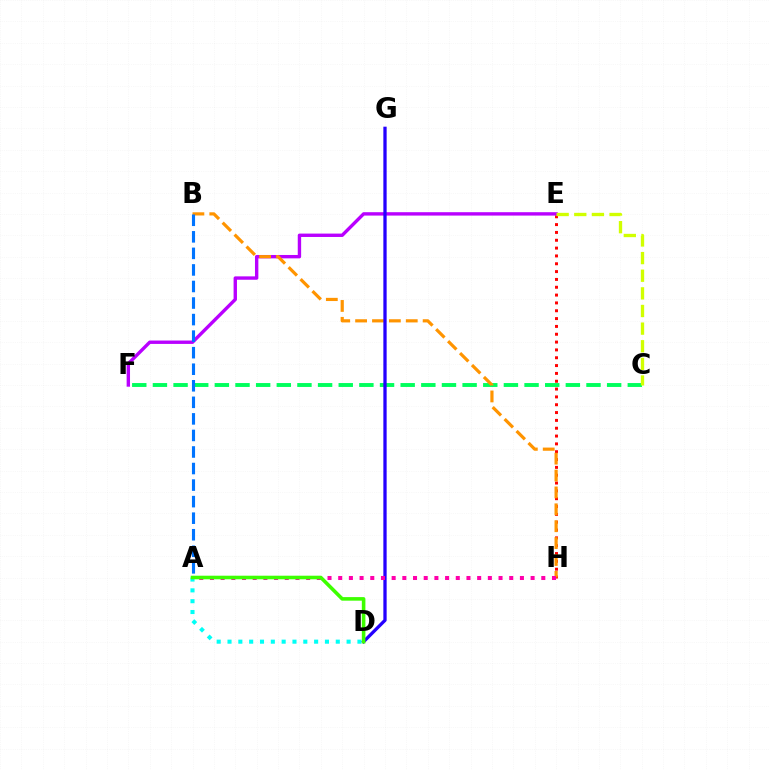{('C', 'F'): [{'color': '#00ff5c', 'line_style': 'dashed', 'thickness': 2.8}], ('A', 'D'): [{'color': '#00fff6', 'line_style': 'dotted', 'thickness': 2.94}, {'color': '#3dff00', 'line_style': 'solid', 'thickness': 2.57}], ('E', 'H'): [{'color': '#ff0000', 'line_style': 'dotted', 'thickness': 2.13}], ('E', 'F'): [{'color': '#b900ff', 'line_style': 'solid', 'thickness': 2.43}], ('B', 'H'): [{'color': '#ff9400', 'line_style': 'dashed', 'thickness': 2.29}], ('D', 'G'): [{'color': '#2500ff', 'line_style': 'solid', 'thickness': 2.37}], ('A', 'H'): [{'color': '#ff00ac', 'line_style': 'dotted', 'thickness': 2.9}], ('C', 'E'): [{'color': '#d1ff00', 'line_style': 'dashed', 'thickness': 2.4}], ('A', 'B'): [{'color': '#0074ff', 'line_style': 'dashed', 'thickness': 2.25}]}